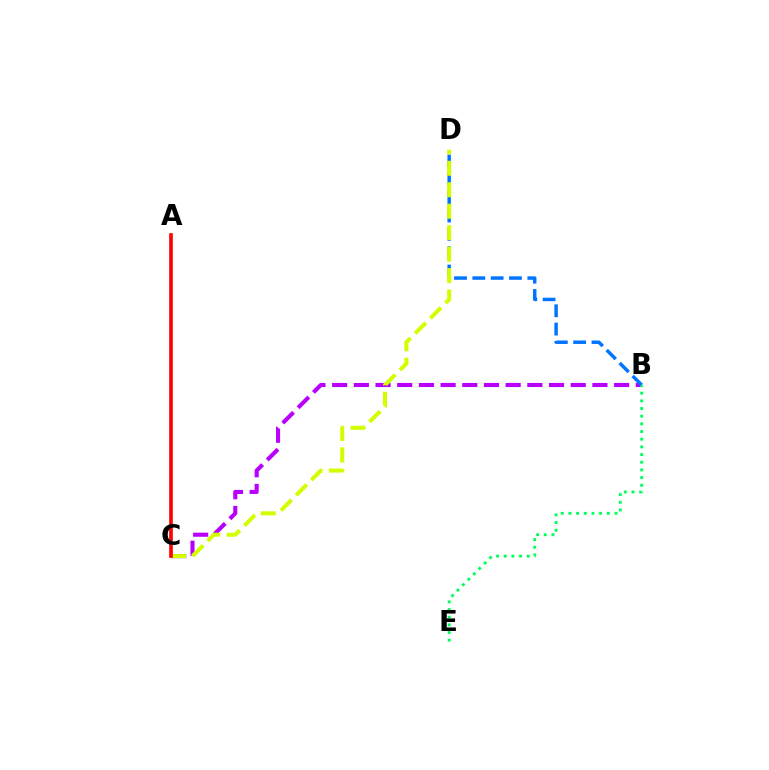{('B', 'C'): [{'color': '#b900ff', 'line_style': 'dashed', 'thickness': 2.95}], ('B', 'D'): [{'color': '#0074ff', 'line_style': 'dashed', 'thickness': 2.49}], ('C', 'D'): [{'color': '#d1ff00', 'line_style': 'dashed', 'thickness': 2.92}], ('A', 'C'): [{'color': '#ff0000', 'line_style': 'solid', 'thickness': 2.62}], ('B', 'E'): [{'color': '#00ff5c', 'line_style': 'dotted', 'thickness': 2.09}]}